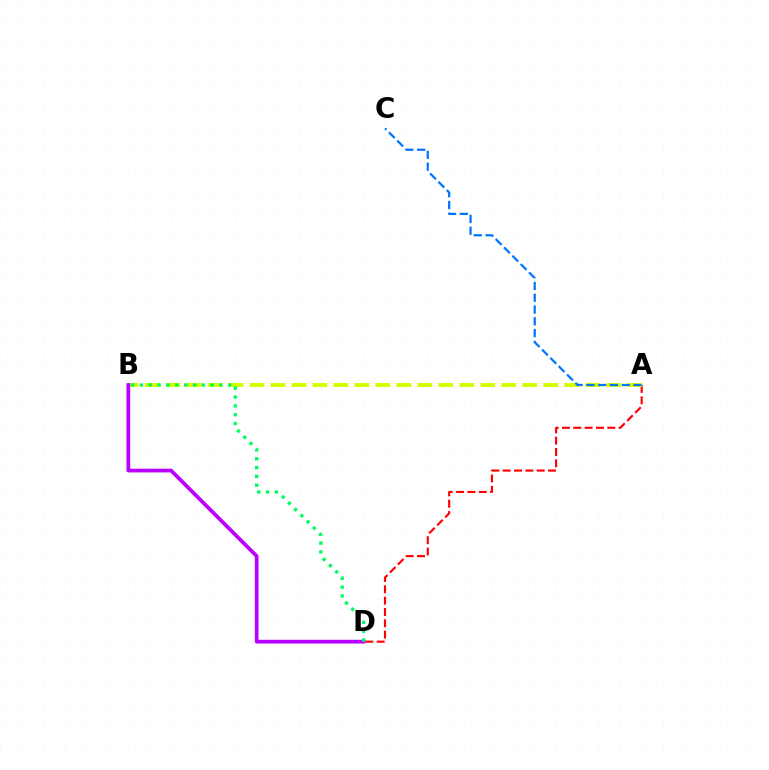{('A', 'D'): [{'color': '#ff0000', 'line_style': 'dashed', 'thickness': 1.54}], ('A', 'B'): [{'color': '#d1ff00', 'line_style': 'dashed', 'thickness': 2.85}], ('B', 'D'): [{'color': '#b900ff', 'line_style': 'solid', 'thickness': 2.69}, {'color': '#00ff5c', 'line_style': 'dotted', 'thickness': 2.4}], ('A', 'C'): [{'color': '#0074ff', 'line_style': 'dashed', 'thickness': 1.6}]}